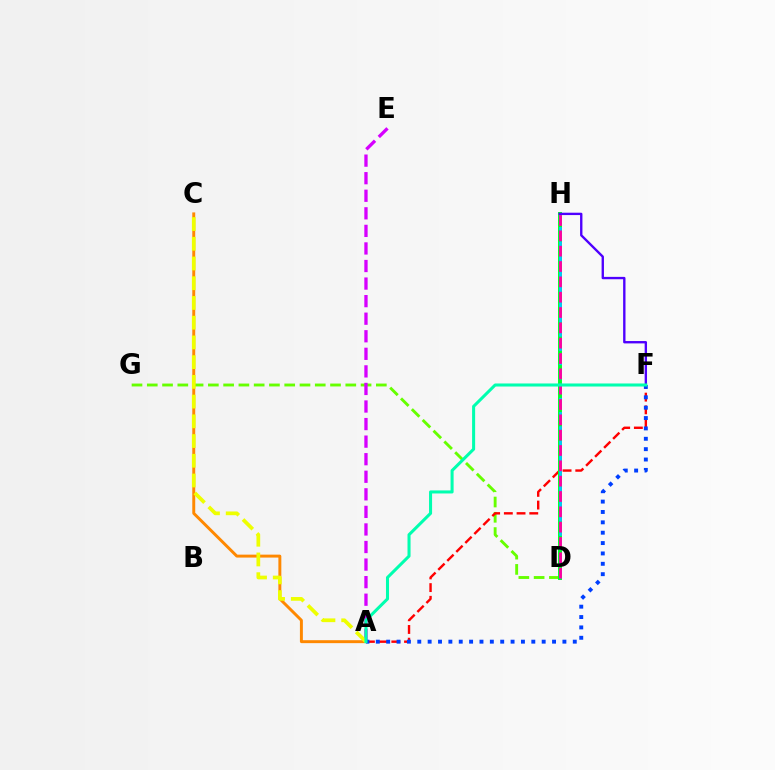{('D', 'G'): [{'color': '#66ff00', 'line_style': 'dashed', 'thickness': 2.07}], ('A', 'C'): [{'color': '#ff8800', 'line_style': 'solid', 'thickness': 2.12}, {'color': '#eeff00', 'line_style': 'dashed', 'thickness': 2.68}], ('A', 'F'): [{'color': '#ff0000', 'line_style': 'dashed', 'thickness': 1.73}, {'color': '#003fff', 'line_style': 'dotted', 'thickness': 2.82}, {'color': '#00ffaf', 'line_style': 'solid', 'thickness': 2.19}], ('D', 'H'): [{'color': '#00ff27', 'line_style': 'solid', 'thickness': 2.84}, {'color': '#00c7ff', 'line_style': 'dashed', 'thickness': 1.93}, {'color': '#ff00a0', 'line_style': 'dashed', 'thickness': 2.08}], ('A', 'E'): [{'color': '#d600ff', 'line_style': 'dashed', 'thickness': 2.39}], ('F', 'H'): [{'color': '#4f00ff', 'line_style': 'solid', 'thickness': 1.7}]}